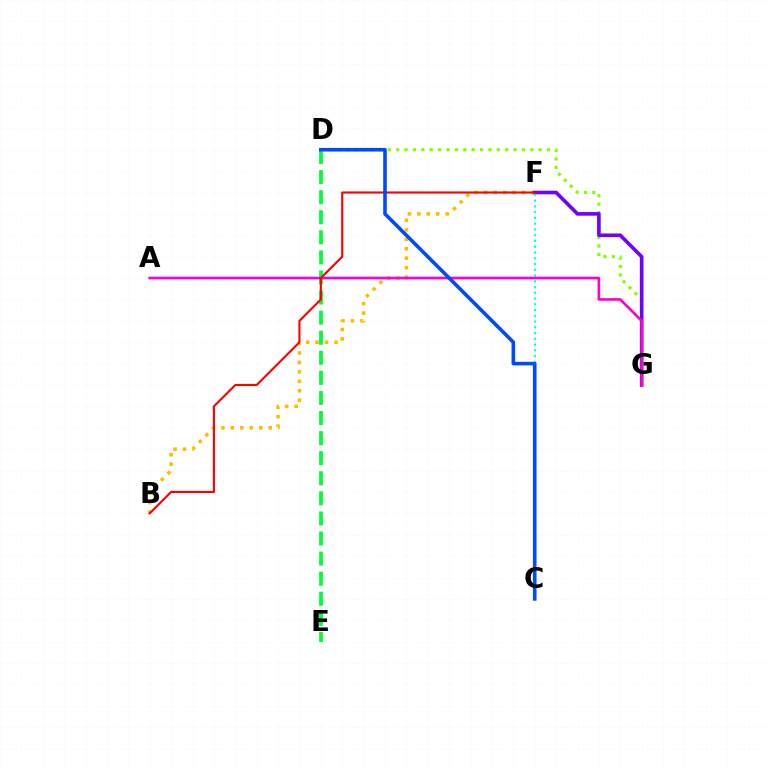{('B', 'F'): [{'color': '#ffbd00', 'line_style': 'dotted', 'thickness': 2.57}, {'color': '#ff0000', 'line_style': 'solid', 'thickness': 1.53}], ('D', 'G'): [{'color': '#84ff00', 'line_style': 'dotted', 'thickness': 2.28}], ('F', 'G'): [{'color': '#7200ff', 'line_style': 'solid', 'thickness': 2.6}], ('D', 'E'): [{'color': '#00ff39', 'line_style': 'dashed', 'thickness': 2.73}], ('C', 'F'): [{'color': '#00fff6', 'line_style': 'dotted', 'thickness': 1.56}], ('A', 'G'): [{'color': '#ff00cf', 'line_style': 'solid', 'thickness': 1.92}], ('C', 'D'): [{'color': '#004bff', 'line_style': 'solid', 'thickness': 2.59}]}